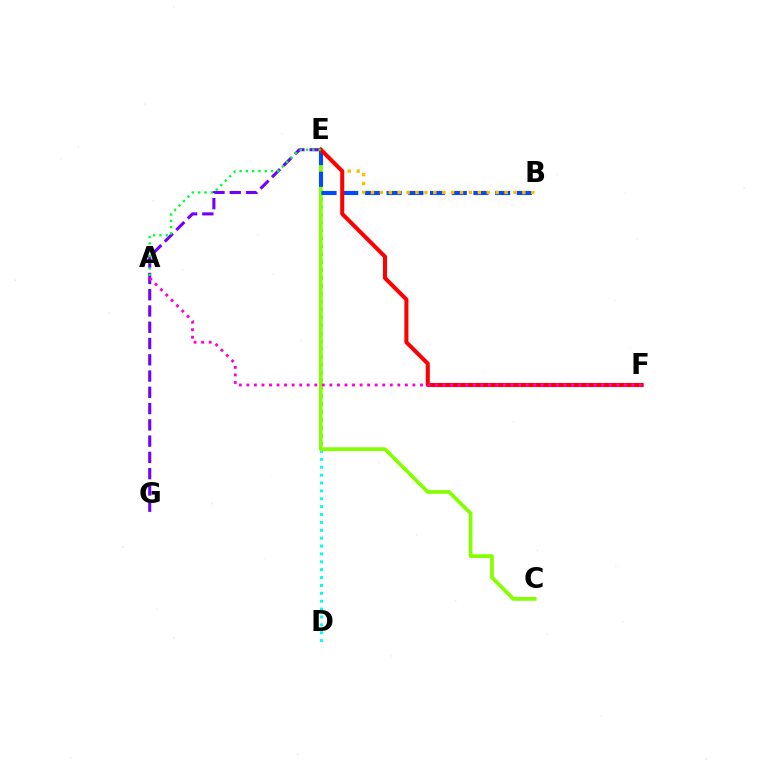{('D', 'E'): [{'color': '#00fff6', 'line_style': 'dotted', 'thickness': 2.14}], ('C', 'E'): [{'color': '#84ff00', 'line_style': 'solid', 'thickness': 2.69}], ('B', 'E'): [{'color': '#004bff', 'line_style': 'dashed', 'thickness': 2.95}, {'color': '#ffbd00', 'line_style': 'dotted', 'thickness': 2.42}], ('E', 'G'): [{'color': '#7200ff', 'line_style': 'dashed', 'thickness': 2.21}], ('E', 'F'): [{'color': '#ff0000', 'line_style': 'solid', 'thickness': 2.91}], ('A', 'F'): [{'color': '#ff00cf', 'line_style': 'dotted', 'thickness': 2.05}], ('A', 'E'): [{'color': '#00ff39', 'line_style': 'dotted', 'thickness': 1.71}]}